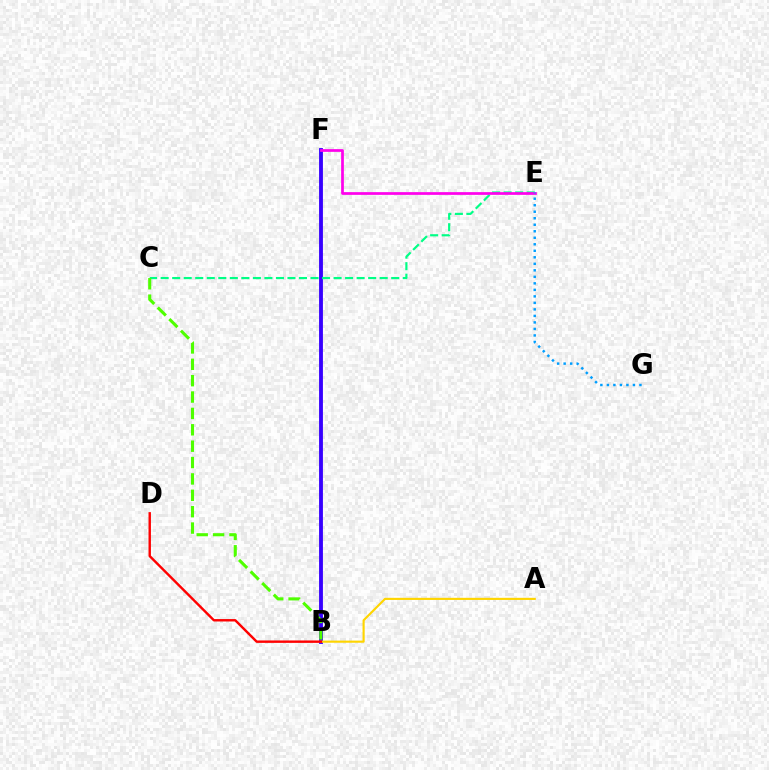{('B', 'F'): [{'color': '#3700ff', 'line_style': 'solid', 'thickness': 2.77}], ('C', 'E'): [{'color': '#00ff86', 'line_style': 'dashed', 'thickness': 1.57}], ('E', 'F'): [{'color': '#ff00ed', 'line_style': 'solid', 'thickness': 1.96}], ('A', 'B'): [{'color': '#ffd500', 'line_style': 'solid', 'thickness': 1.54}], ('B', 'C'): [{'color': '#4fff00', 'line_style': 'dashed', 'thickness': 2.22}], ('E', 'G'): [{'color': '#009eff', 'line_style': 'dotted', 'thickness': 1.77}], ('B', 'D'): [{'color': '#ff0000', 'line_style': 'solid', 'thickness': 1.74}]}